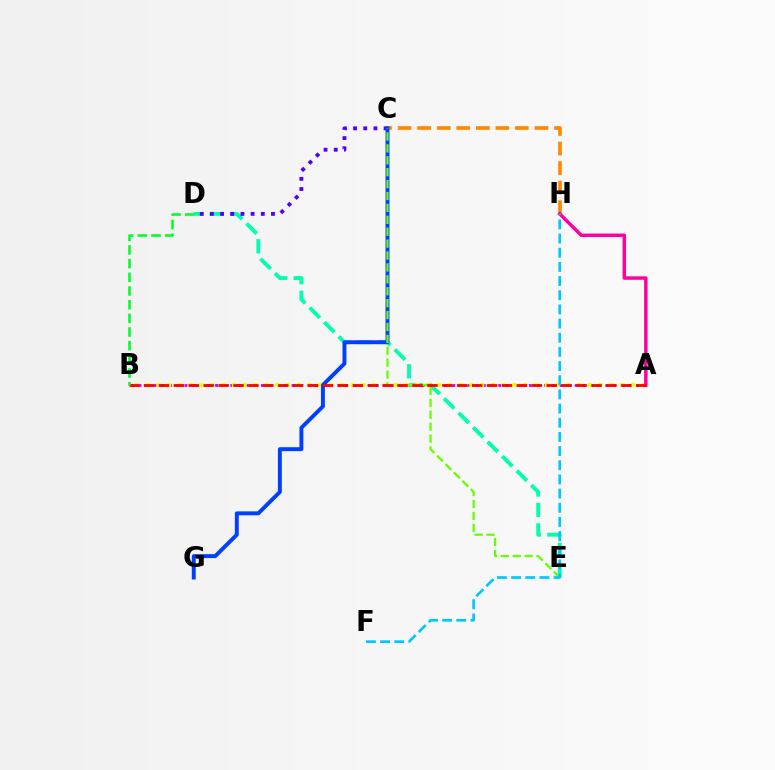{('D', 'E'): [{'color': '#00ffaf', 'line_style': 'dashed', 'thickness': 2.78}], ('C', 'D'): [{'color': '#4f00ff', 'line_style': 'dotted', 'thickness': 2.77}], ('C', 'H'): [{'color': '#ff8800', 'line_style': 'dashed', 'thickness': 2.66}], ('A', 'B'): [{'color': '#d600ff', 'line_style': 'dotted', 'thickness': 2.08}, {'color': '#eeff00', 'line_style': 'dotted', 'thickness': 2.93}, {'color': '#ff0000', 'line_style': 'dashed', 'thickness': 2.03}], ('C', 'G'): [{'color': '#003fff', 'line_style': 'solid', 'thickness': 2.83}], ('C', 'E'): [{'color': '#66ff00', 'line_style': 'dashed', 'thickness': 1.62}], ('A', 'H'): [{'color': '#ff00a0', 'line_style': 'solid', 'thickness': 2.49}], ('F', 'H'): [{'color': '#00c7ff', 'line_style': 'dashed', 'thickness': 1.92}], ('B', 'D'): [{'color': '#00ff27', 'line_style': 'dashed', 'thickness': 1.86}]}